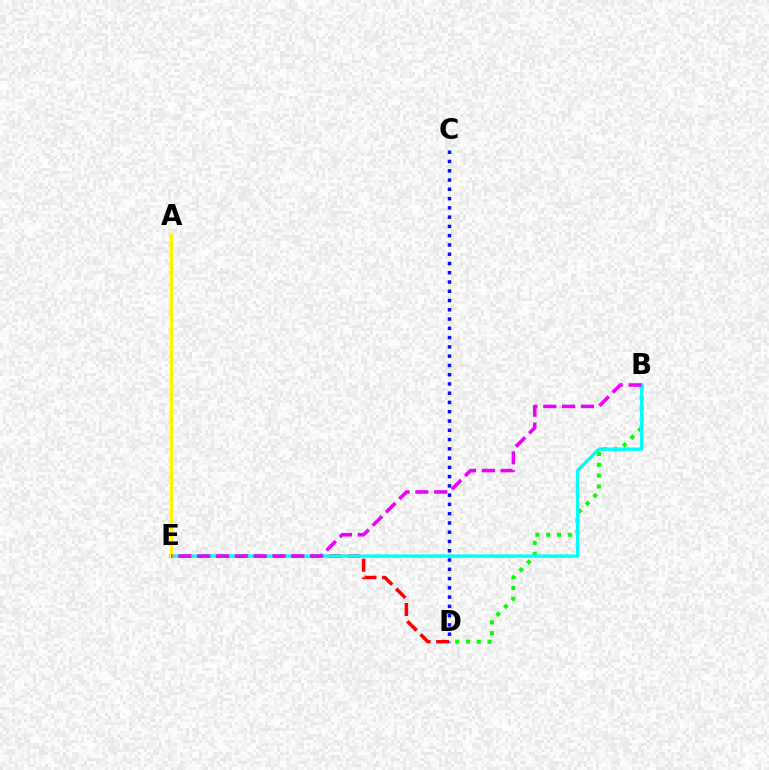{('D', 'E'): [{'color': '#ff0000', 'line_style': 'dashed', 'thickness': 2.53}], ('B', 'D'): [{'color': '#08ff00', 'line_style': 'dotted', 'thickness': 2.94}], ('C', 'D'): [{'color': '#0010ff', 'line_style': 'dotted', 'thickness': 2.52}], ('B', 'E'): [{'color': '#00fff6', 'line_style': 'solid', 'thickness': 2.42}, {'color': '#ee00ff', 'line_style': 'dashed', 'thickness': 2.56}], ('A', 'E'): [{'color': '#fcf500', 'line_style': 'solid', 'thickness': 2.31}]}